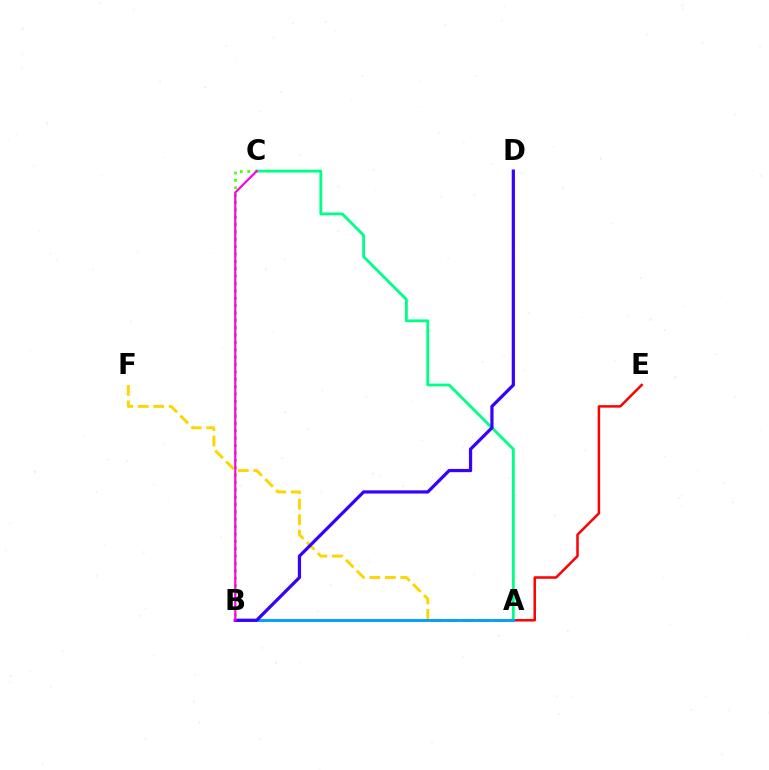{('A', 'E'): [{'color': '#ff0000', 'line_style': 'solid', 'thickness': 1.8}], ('A', 'F'): [{'color': '#ffd500', 'line_style': 'dashed', 'thickness': 2.1}], ('A', 'C'): [{'color': '#00ff86', 'line_style': 'solid', 'thickness': 2.04}], ('B', 'C'): [{'color': '#4fff00', 'line_style': 'dotted', 'thickness': 2.0}, {'color': '#ff00ed', 'line_style': 'solid', 'thickness': 1.57}], ('A', 'B'): [{'color': '#009eff', 'line_style': 'solid', 'thickness': 2.09}], ('B', 'D'): [{'color': '#3700ff', 'line_style': 'solid', 'thickness': 2.32}]}